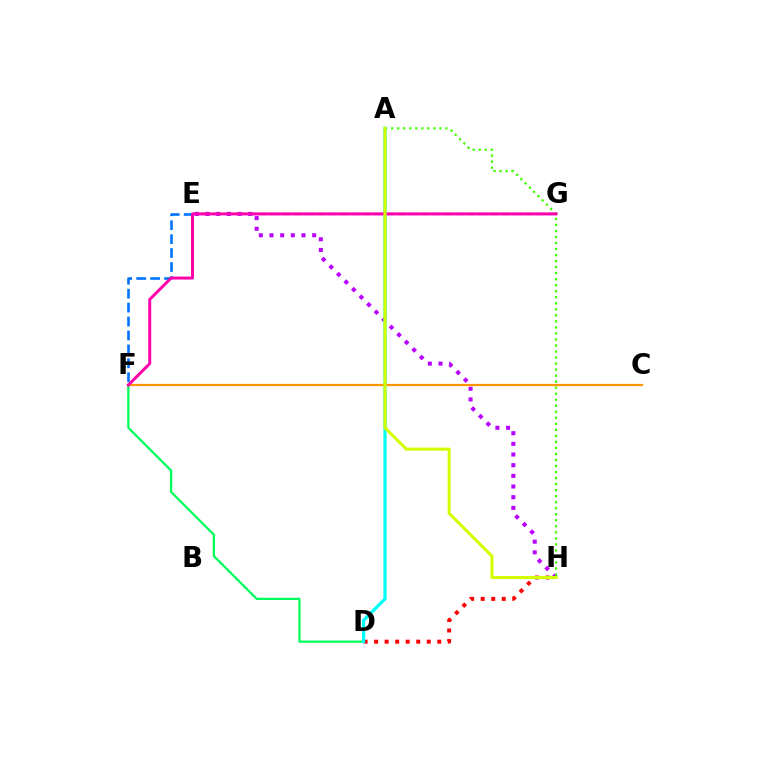{('E', 'H'): [{'color': '#b900ff', 'line_style': 'dotted', 'thickness': 2.9}], ('E', 'G'): [{'color': '#2500ff', 'line_style': 'dashed', 'thickness': 1.57}], ('D', 'H'): [{'color': '#ff0000', 'line_style': 'dotted', 'thickness': 2.86}], ('D', 'F'): [{'color': '#00ff5c', 'line_style': 'solid', 'thickness': 1.63}], ('E', 'F'): [{'color': '#0074ff', 'line_style': 'dashed', 'thickness': 1.89}], ('A', 'H'): [{'color': '#3dff00', 'line_style': 'dotted', 'thickness': 1.64}, {'color': '#d1ff00', 'line_style': 'solid', 'thickness': 2.22}], ('A', 'D'): [{'color': '#00fff6', 'line_style': 'solid', 'thickness': 2.32}], ('C', 'F'): [{'color': '#ff9400', 'line_style': 'solid', 'thickness': 1.59}], ('F', 'G'): [{'color': '#ff00ac', 'line_style': 'solid', 'thickness': 2.14}]}